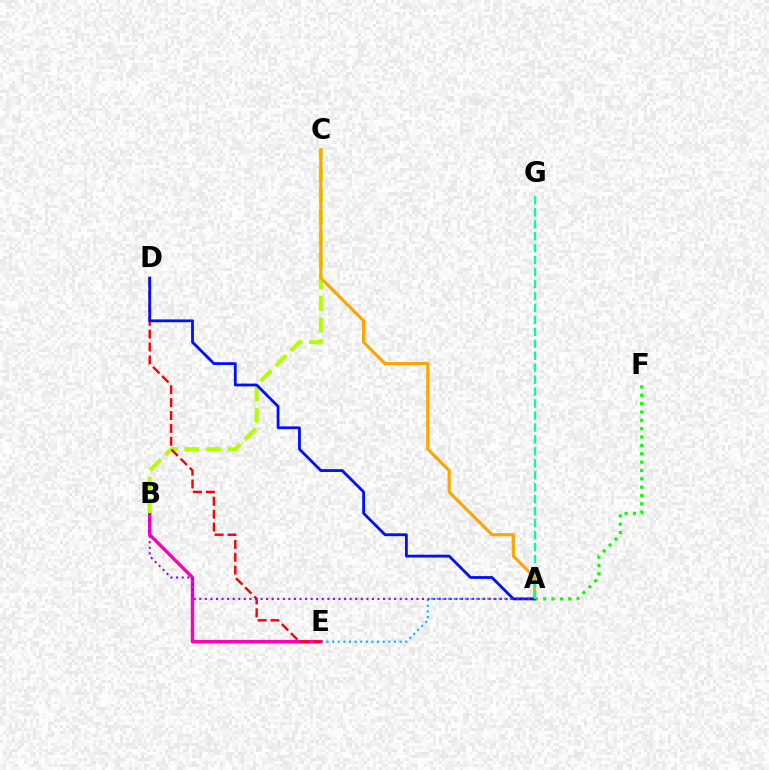{('A', 'E'): [{'color': '#00b5ff', 'line_style': 'dotted', 'thickness': 1.53}], ('A', 'F'): [{'color': '#08ff00', 'line_style': 'dotted', 'thickness': 2.27}], ('B', 'E'): [{'color': '#ff00bd', 'line_style': 'solid', 'thickness': 2.48}], ('B', 'C'): [{'color': '#b3ff00', 'line_style': 'dashed', 'thickness': 2.93}], ('A', 'C'): [{'color': '#ffa500', 'line_style': 'solid', 'thickness': 2.28}], ('D', 'E'): [{'color': '#ff0000', 'line_style': 'dashed', 'thickness': 1.75}], ('A', 'D'): [{'color': '#0010ff', 'line_style': 'solid', 'thickness': 2.02}], ('A', 'B'): [{'color': '#9b00ff', 'line_style': 'dotted', 'thickness': 1.51}], ('A', 'G'): [{'color': '#00ff9d', 'line_style': 'dashed', 'thickness': 1.62}]}